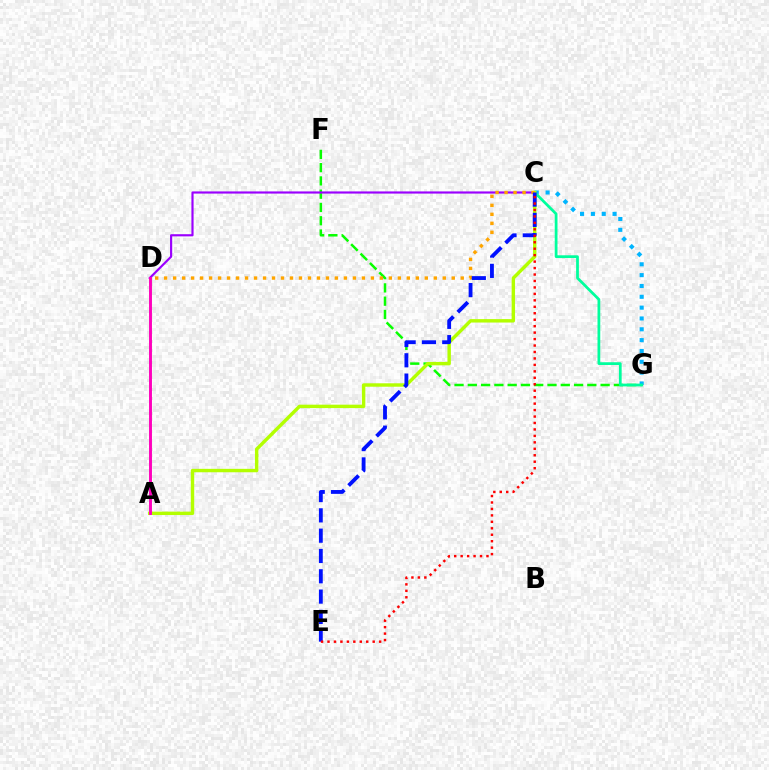{('F', 'G'): [{'color': '#08ff00', 'line_style': 'dashed', 'thickness': 1.8}], ('C', 'G'): [{'color': '#00b5ff', 'line_style': 'dotted', 'thickness': 2.94}, {'color': '#00ff9d', 'line_style': 'solid', 'thickness': 1.98}], ('C', 'D'): [{'color': '#9b00ff', 'line_style': 'solid', 'thickness': 1.56}, {'color': '#ffa500', 'line_style': 'dotted', 'thickness': 2.44}], ('A', 'C'): [{'color': '#b3ff00', 'line_style': 'solid', 'thickness': 2.46}], ('C', 'E'): [{'color': '#0010ff', 'line_style': 'dashed', 'thickness': 2.76}, {'color': '#ff0000', 'line_style': 'dotted', 'thickness': 1.75}], ('A', 'D'): [{'color': '#ff00bd', 'line_style': 'solid', 'thickness': 2.1}]}